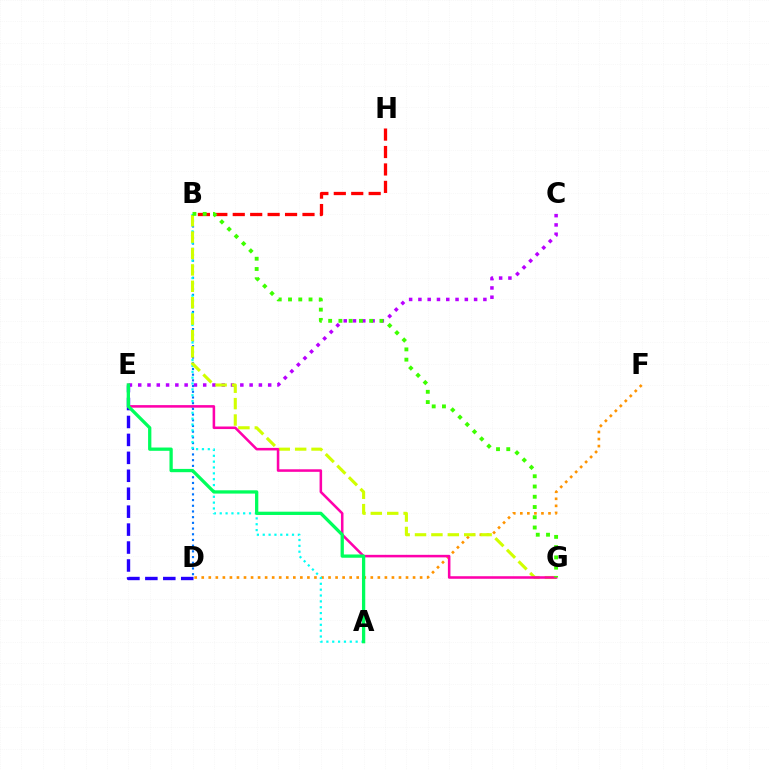{('B', 'H'): [{'color': '#ff0000', 'line_style': 'dashed', 'thickness': 2.37}], ('D', 'F'): [{'color': '#ff9400', 'line_style': 'dotted', 'thickness': 1.91}], ('C', 'E'): [{'color': '#b900ff', 'line_style': 'dotted', 'thickness': 2.52}], ('B', 'D'): [{'color': '#0074ff', 'line_style': 'dotted', 'thickness': 1.55}], ('A', 'B'): [{'color': '#00fff6', 'line_style': 'dotted', 'thickness': 1.59}], ('B', 'G'): [{'color': '#d1ff00', 'line_style': 'dashed', 'thickness': 2.23}, {'color': '#3dff00', 'line_style': 'dotted', 'thickness': 2.79}], ('D', 'E'): [{'color': '#2500ff', 'line_style': 'dashed', 'thickness': 2.44}], ('E', 'G'): [{'color': '#ff00ac', 'line_style': 'solid', 'thickness': 1.84}], ('A', 'E'): [{'color': '#00ff5c', 'line_style': 'solid', 'thickness': 2.36}]}